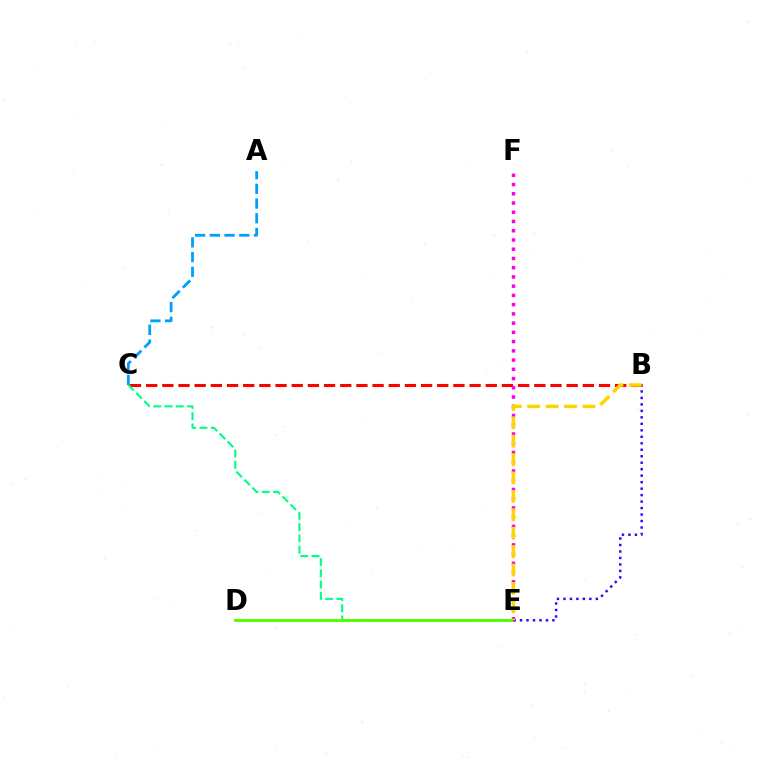{('B', 'C'): [{'color': '#ff0000', 'line_style': 'dashed', 'thickness': 2.2}], ('C', 'E'): [{'color': '#00ff86', 'line_style': 'dashed', 'thickness': 1.53}], ('D', 'E'): [{'color': '#4fff00', 'line_style': 'solid', 'thickness': 2.09}], ('E', 'F'): [{'color': '#ff00ed', 'line_style': 'dotted', 'thickness': 2.51}], ('B', 'E'): [{'color': '#3700ff', 'line_style': 'dotted', 'thickness': 1.76}, {'color': '#ffd500', 'line_style': 'dashed', 'thickness': 2.5}], ('A', 'C'): [{'color': '#009eff', 'line_style': 'dashed', 'thickness': 2.0}]}